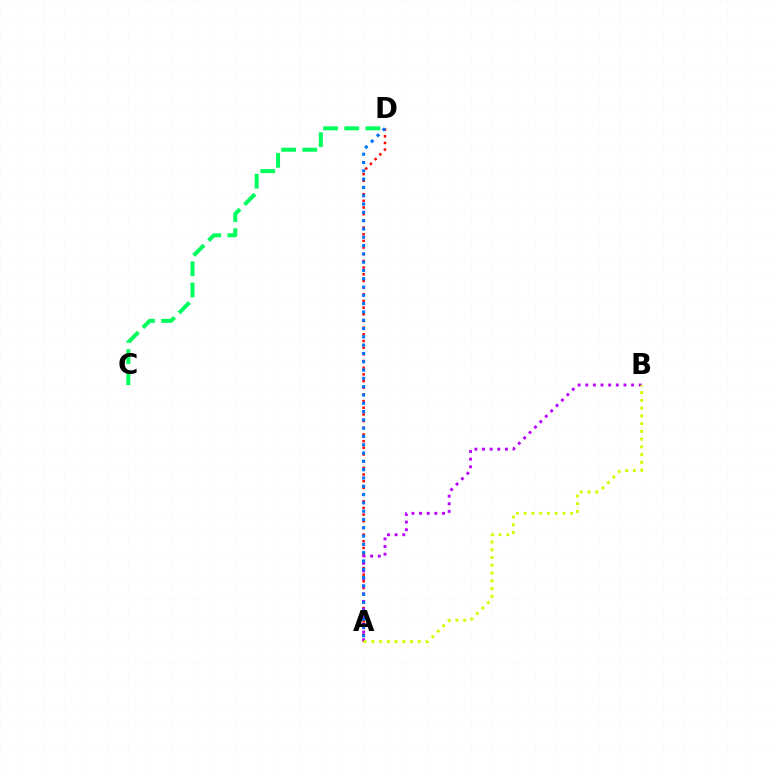{('A', 'D'): [{'color': '#ff0000', 'line_style': 'dotted', 'thickness': 1.81}, {'color': '#0074ff', 'line_style': 'dotted', 'thickness': 2.26}], ('A', 'B'): [{'color': '#b900ff', 'line_style': 'dotted', 'thickness': 2.08}, {'color': '#d1ff00', 'line_style': 'dotted', 'thickness': 2.1}], ('C', 'D'): [{'color': '#00ff5c', 'line_style': 'dashed', 'thickness': 2.87}]}